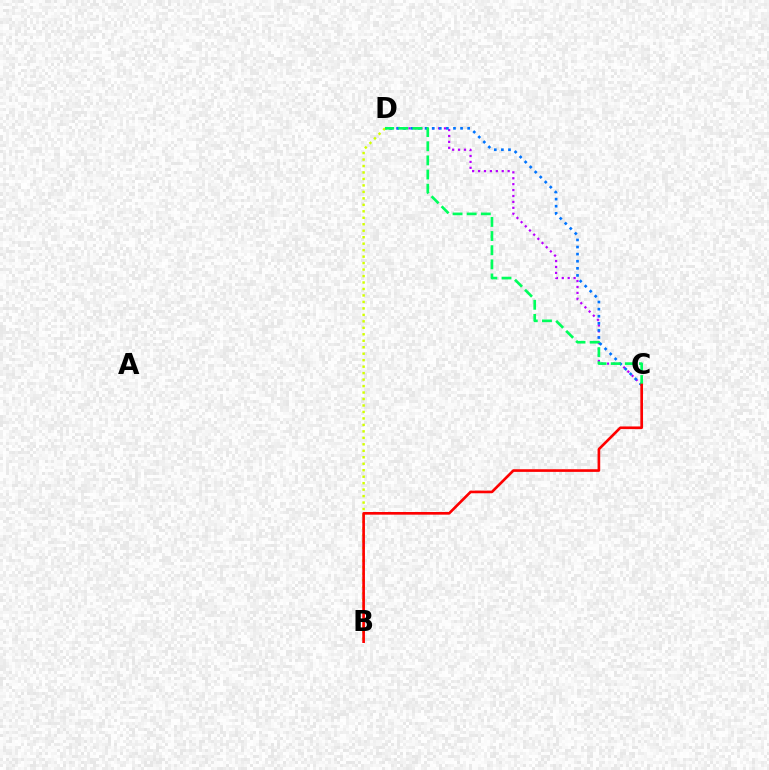{('C', 'D'): [{'color': '#b900ff', 'line_style': 'dotted', 'thickness': 1.61}, {'color': '#0074ff', 'line_style': 'dotted', 'thickness': 1.93}, {'color': '#00ff5c', 'line_style': 'dashed', 'thickness': 1.92}], ('B', 'D'): [{'color': '#d1ff00', 'line_style': 'dotted', 'thickness': 1.76}], ('B', 'C'): [{'color': '#ff0000', 'line_style': 'solid', 'thickness': 1.91}]}